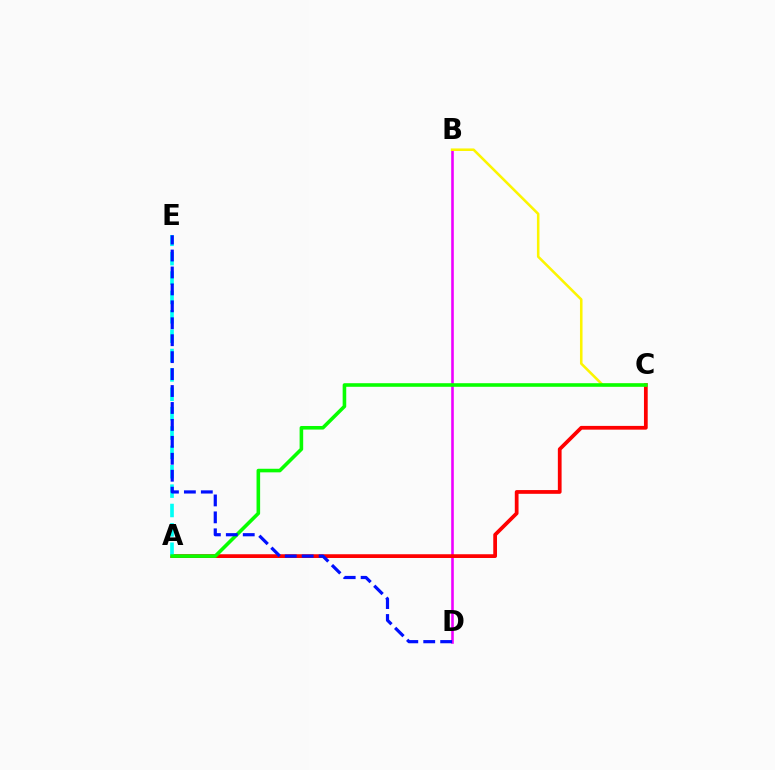{('B', 'D'): [{'color': '#ee00ff', 'line_style': 'solid', 'thickness': 1.87}], ('A', 'C'): [{'color': '#ff0000', 'line_style': 'solid', 'thickness': 2.7}, {'color': '#08ff00', 'line_style': 'solid', 'thickness': 2.58}], ('B', 'C'): [{'color': '#fcf500', 'line_style': 'solid', 'thickness': 1.84}], ('A', 'E'): [{'color': '#00fff6', 'line_style': 'dashed', 'thickness': 2.63}], ('D', 'E'): [{'color': '#0010ff', 'line_style': 'dashed', 'thickness': 2.3}]}